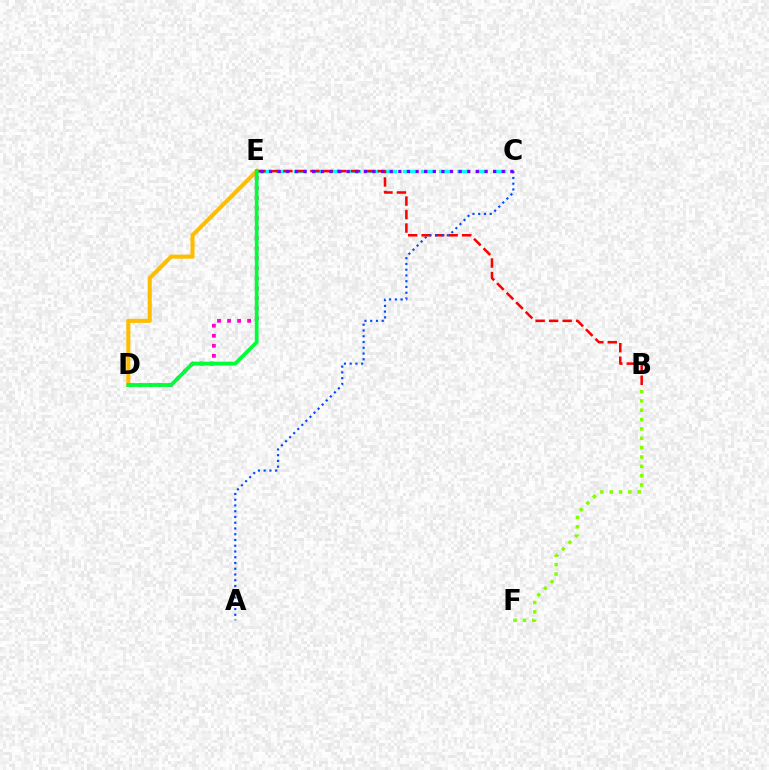{('C', 'E'): [{'color': '#00fff6', 'line_style': 'dashed', 'thickness': 2.47}, {'color': '#7200ff', 'line_style': 'dotted', 'thickness': 2.34}], ('D', 'E'): [{'color': '#ff00cf', 'line_style': 'dotted', 'thickness': 2.73}, {'color': '#ffbd00', 'line_style': 'solid', 'thickness': 2.93}, {'color': '#00ff39', 'line_style': 'solid', 'thickness': 2.73}], ('B', 'E'): [{'color': '#ff0000', 'line_style': 'dashed', 'thickness': 1.83}], ('B', 'F'): [{'color': '#84ff00', 'line_style': 'dotted', 'thickness': 2.54}], ('A', 'C'): [{'color': '#004bff', 'line_style': 'dotted', 'thickness': 1.56}]}